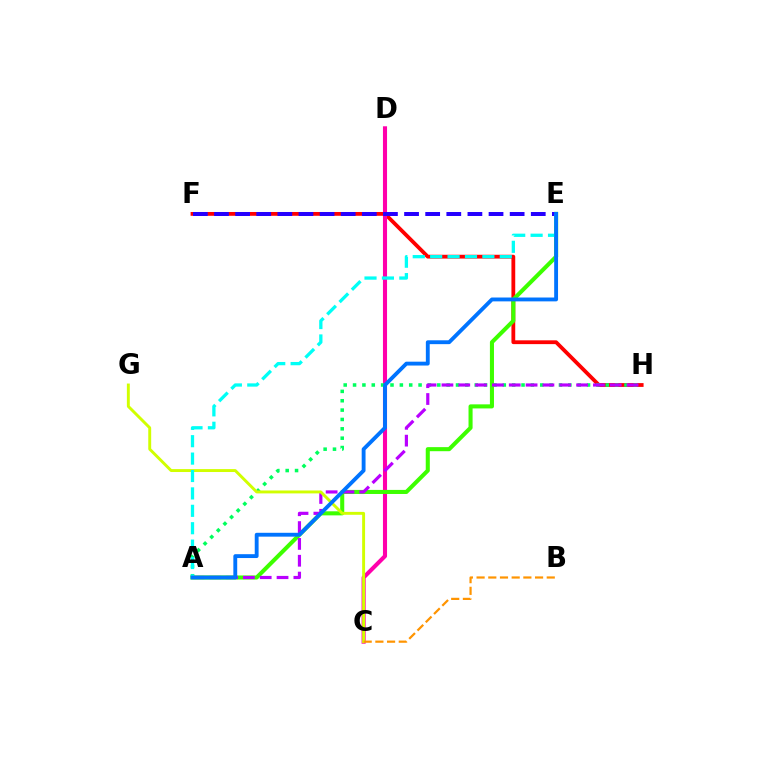{('F', 'H'): [{'color': '#ff0000', 'line_style': 'solid', 'thickness': 2.74}], ('C', 'D'): [{'color': '#ff00ac', 'line_style': 'solid', 'thickness': 2.94}], ('A', 'H'): [{'color': '#00ff5c', 'line_style': 'dotted', 'thickness': 2.54}, {'color': '#b900ff', 'line_style': 'dashed', 'thickness': 2.29}], ('A', 'E'): [{'color': '#3dff00', 'line_style': 'solid', 'thickness': 2.93}, {'color': '#00fff6', 'line_style': 'dashed', 'thickness': 2.36}, {'color': '#0074ff', 'line_style': 'solid', 'thickness': 2.78}], ('E', 'F'): [{'color': '#2500ff', 'line_style': 'dashed', 'thickness': 2.87}], ('C', 'G'): [{'color': '#d1ff00', 'line_style': 'solid', 'thickness': 2.1}], ('B', 'C'): [{'color': '#ff9400', 'line_style': 'dashed', 'thickness': 1.59}]}